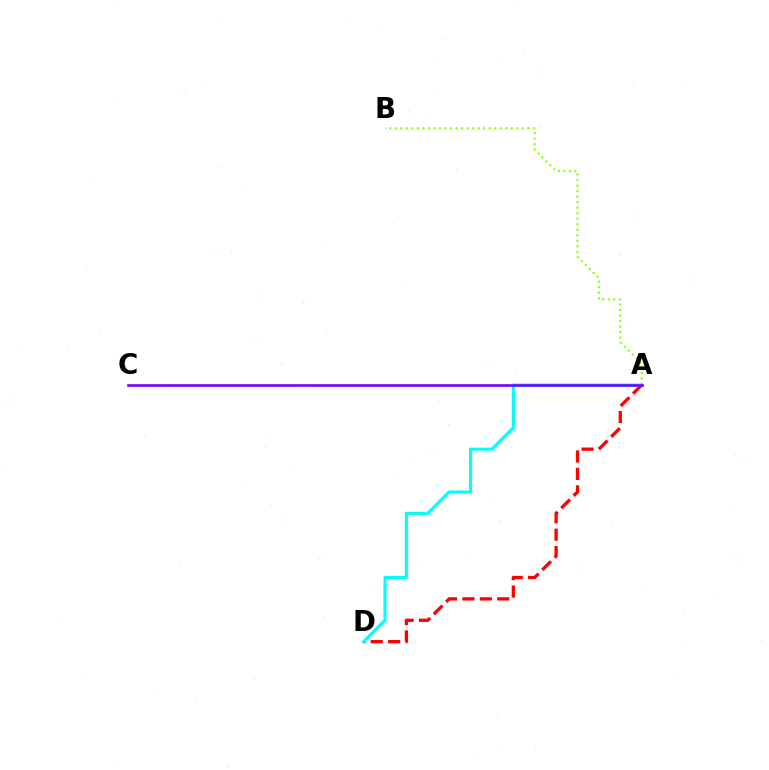{('A', 'B'): [{'color': '#84ff00', 'line_style': 'dotted', 'thickness': 1.5}], ('A', 'D'): [{'color': '#ff0000', 'line_style': 'dashed', 'thickness': 2.37}, {'color': '#00fff6', 'line_style': 'solid', 'thickness': 2.22}], ('A', 'C'): [{'color': '#7200ff', 'line_style': 'solid', 'thickness': 1.87}]}